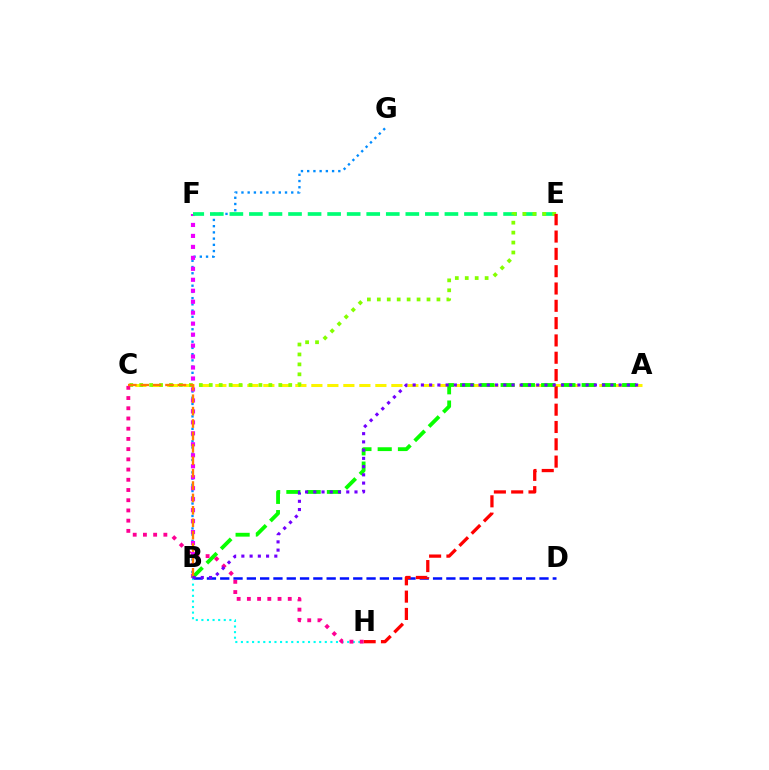{('B', 'G'): [{'color': '#008cff', 'line_style': 'dotted', 'thickness': 1.69}], ('A', 'C'): [{'color': '#fcf500', 'line_style': 'dashed', 'thickness': 2.17}], ('B', 'F'): [{'color': '#ee00ff', 'line_style': 'dotted', 'thickness': 2.98}], ('B', 'D'): [{'color': '#0010ff', 'line_style': 'dashed', 'thickness': 1.81}], ('B', 'H'): [{'color': '#00fff6', 'line_style': 'dotted', 'thickness': 1.52}], ('E', 'F'): [{'color': '#00ff74', 'line_style': 'dashed', 'thickness': 2.66}], ('C', 'E'): [{'color': '#84ff00', 'line_style': 'dotted', 'thickness': 2.7}], ('E', 'H'): [{'color': '#ff0000', 'line_style': 'dashed', 'thickness': 2.35}], ('A', 'B'): [{'color': '#08ff00', 'line_style': 'dashed', 'thickness': 2.75}, {'color': '#7200ff', 'line_style': 'dotted', 'thickness': 2.24}], ('C', 'H'): [{'color': '#ff0094', 'line_style': 'dotted', 'thickness': 2.78}], ('B', 'C'): [{'color': '#ff7c00', 'line_style': 'dashed', 'thickness': 1.68}]}